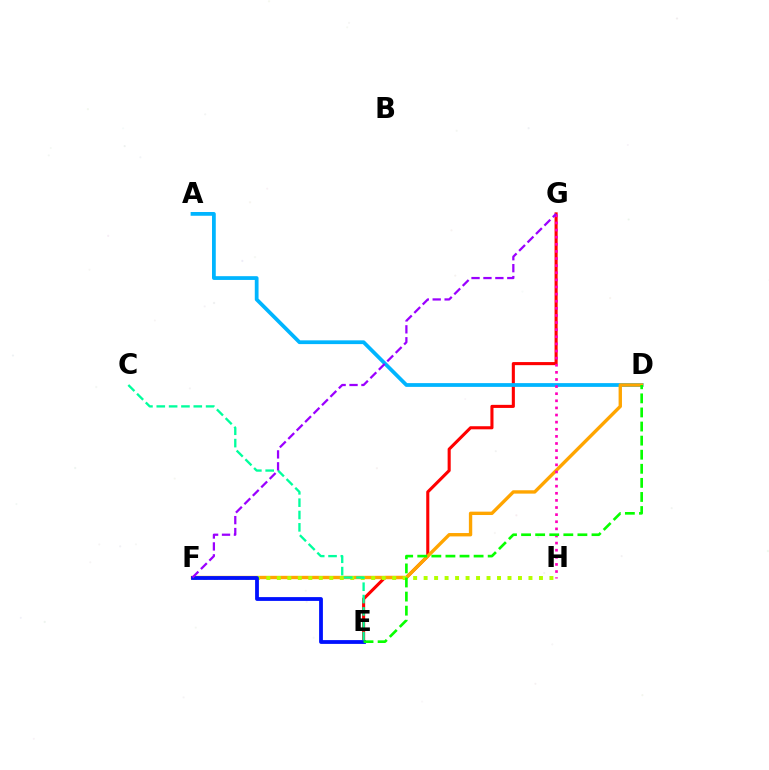{('E', 'G'): [{'color': '#ff0000', 'line_style': 'solid', 'thickness': 2.22}], ('A', 'D'): [{'color': '#00b5ff', 'line_style': 'solid', 'thickness': 2.71}], ('D', 'F'): [{'color': '#ffa500', 'line_style': 'solid', 'thickness': 2.43}], ('F', 'H'): [{'color': '#b3ff00', 'line_style': 'dotted', 'thickness': 2.85}], ('E', 'F'): [{'color': '#0010ff', 'line_style': 'solid', 'thickness': 2.73}], ('G', 'H'): [{'color': '#ff00bd', 'line_style': 'dotted', 'thickness': 1.93}], ('C', 'E'): [{'color': '#00ff9d', 'line_style': 'dashed', 'thickness': 1.68}], ('F', 'G'): [{'color': '#9b00ff', 'line_style': 'dashed', 'thickness': 1.62}], ('D', 'E'): [{'color': '#08ff00', 'line_style': 'dashed', 'thickness': 1.91}]}